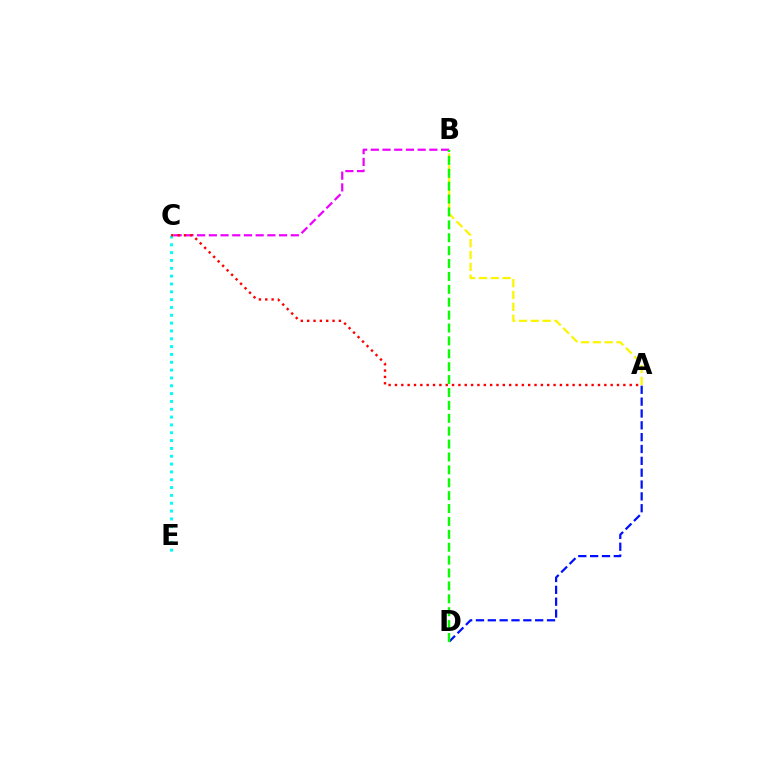{('B', 'C'): [{'color': '#ee00ff', 'line_style': 'dashed', 'thickness': 1.59}], ('A', 'B'): [{'color': '#fcf500', 'line_style': 'dashed', 'thickness': 1.61}], ('A', 'D'): [{'color': '#0010ff', 'line_style': 'dashed', 'thickness': 1.61}], ('C', 'E'): [{'color': '#00fff6', 'line_style': 'dotted', 'thickness': 2.13}], ('B', 'D'): [{'color': '#08ff00', 'line_style': 'dashed', 'thickness': 1.75}], ('A', 'C'): [{'color': '#ff0000', 'line_style': 'dotted', 'thickness': 1.72}]}